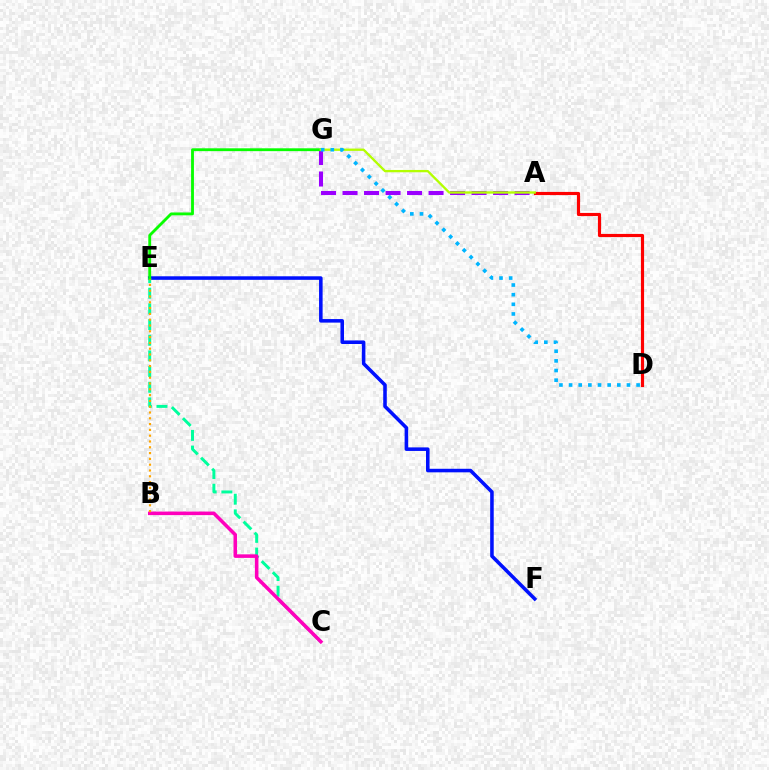{('A', 'G'): [{'color': '#9b00ff', 'line_style': 'dashed', 'thickness': 2.92}, {'color': '#b3ff00', 'line_style': 'solid', 'thickness': 1.67}], ('E', 'F'): [{'color': '#0010ff', 'line_style': 'solid', 'thickness': 2.56}], ('A', 'D'): [{'color': '#ff0000', 'line_style': 'solid', 'thickness': 2.28}], ('C', 'E'): [{'color': '#00ff9d', 'line_style': 'dashed', 'thickness': 2.13}], ('B', 'C'): [{'color': '#ff00bd', 'line_style': 'solid', 'thickness': 2.56}], ('B', 'E'): [{'color': '#ffa500', 'line_style': 'dotted', 'thickness': 1.58}], ('E', 'G'): [{'color': '#08ff00', 'line_style': 'solid', 'thickness': 2.05}], ('D', 'G'): [{'color': '#00b5ff', 'line_style': 'dotted', 'thickness': 2.62}]}